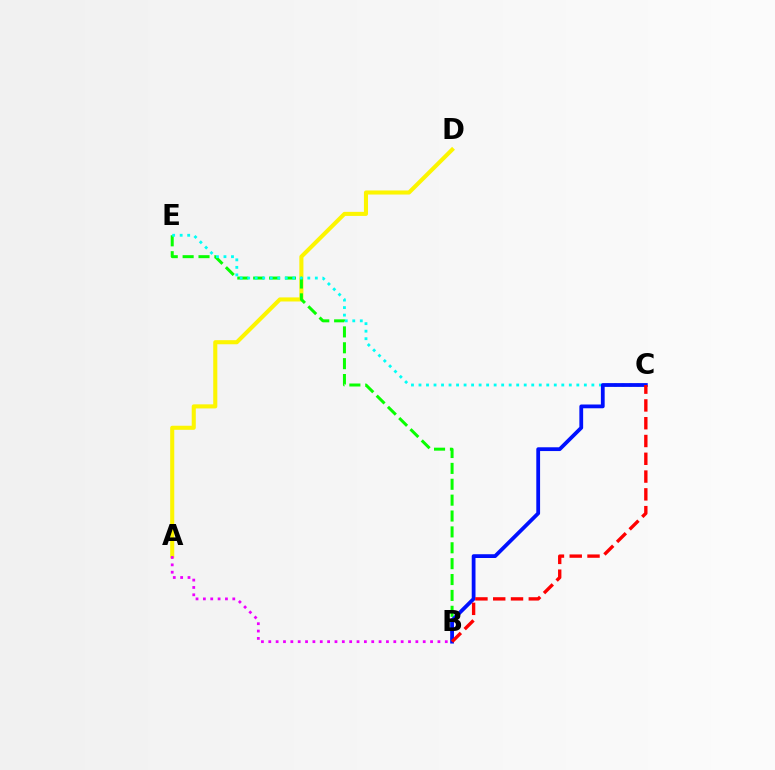{('A', 'D'): [{'color': '#fcf500', 'line_style': 'solid', 'thickness': 2.94}], ('B', 'E'): [{'color': '#08ff00', 'line_style': 'dashed', 'thickness': 2.16}], ('C', 'E'): [{'color': '#00fff6', 'line_style': 'dotted', 'thickness': 2.04}], ('B', 'C'): [{'color': '#0010ff', 'line_style': 'solid', 'thickness': 2.72}, {'color': '#ff0000', 'line_style': 'dashed', 'thickness': 2.42}], ('A', 'B'): [{'color': '#ee00ff', 'line_style': 'dotted', 'thickness': 2.0}]}